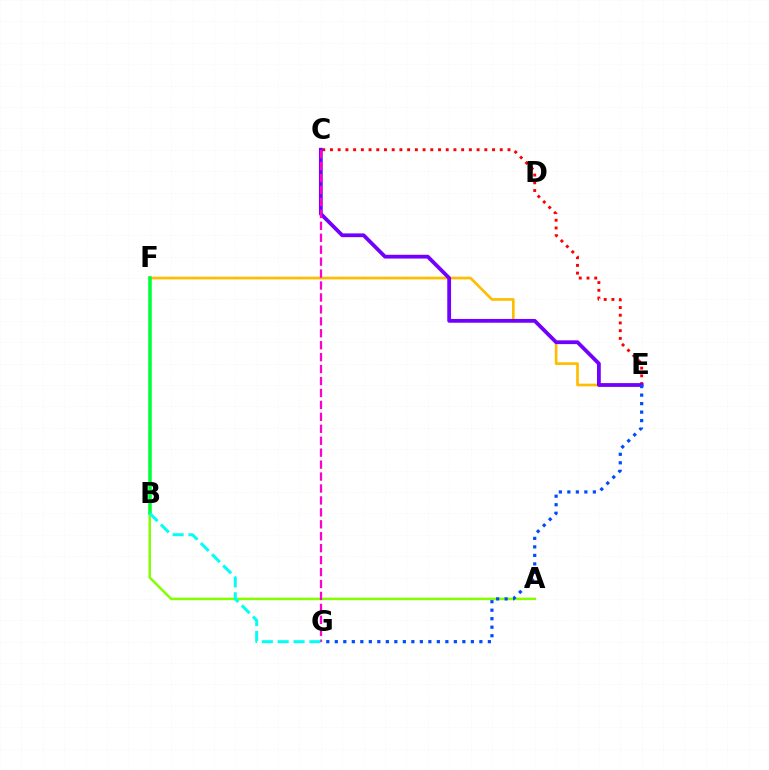{('E', 'F'): [{'color': '#ffbd00', 'line_style': 'solid', 'thickness': 1.94}], ('A', 'B'): [{'color': '#84ff00', 'line_style': 'solid', 'thickness': 1.79}], ('C', 'E'): [{'color': '#ff0000', 'line_style': 'dotted', 'thickness': 2.1}, {'color': '#7200ff', 'line_style': 'solid', 'thickness': 2.72}], ('B', 'F'): [{'color': '#00ff39', 'line_style': 'solid', 'thickness': 2.55}], ('C', 'G'): [{'color': '#ff00cf', 'line_style': 'dashed', 'thickness': 1.62}], ('B', 'G'): [{'color': '#00fff6', 'line_style': 'dashed', 'thickness': 2.15}], ('E', 'G'): [{'color': '#004bff', 'line_style': 'dotted', 'thickness': 2.31}]}